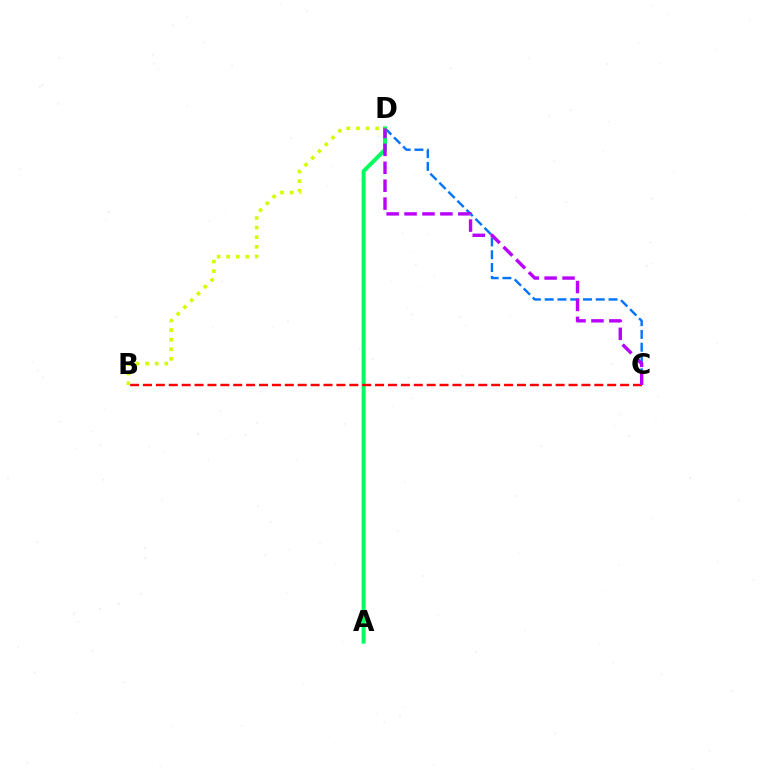{('C', 'D'): [{'color': '#0074ff', 'line_style': 'dashed', 'thickness': 1.73}, {'color': '#b900ff', 'line_style': 'dashed', 'thickness': 2.43}], ('A', 'D'): [{'color': '#00ff5c', 'line_style': 'solid', 'thickness': 2.85}], ('B', 'C'): [{'color': '#ff0000', 'line_style': 'dashed', 'thickness': 1.75}], ('B', 'D'): [{'color': '#d1ff00', 'line_style': 'dotted', 'thickness': 2.6}]}